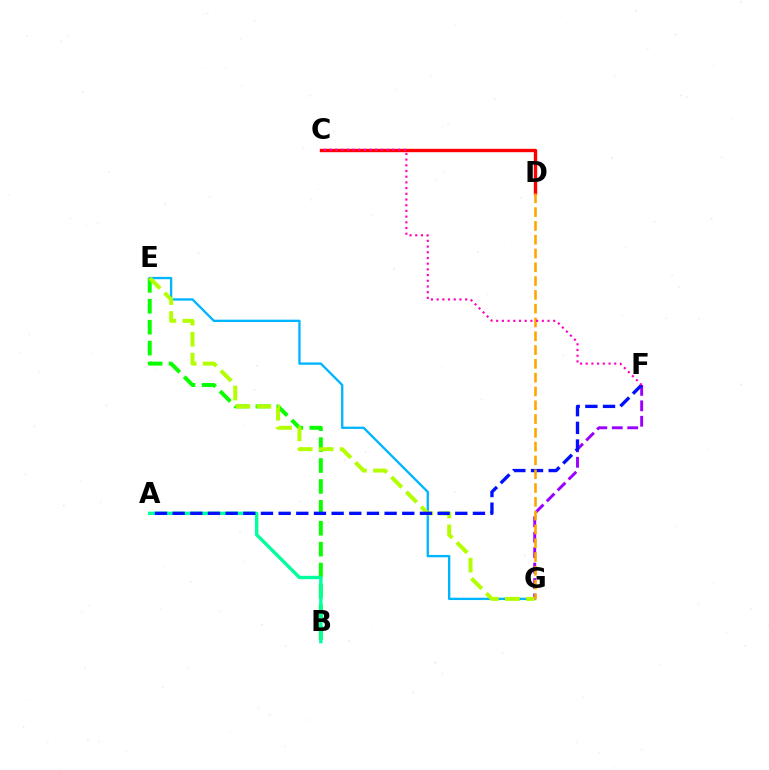{('B', 'E'): [{'color': '#08ff00', 'line_style': 'dashed', 'thickness': 2.84}], ('E', 'G'): [{'color': '#00b5ff', 'line_style': 'solid', 'thickness': 1.68}, {'color': '#b3ff00', 'line_style': 'dashed', 'thickness': 2.85}], ('F', 'G'): [{'color': '#9b00ff', 'line_style': 'dashed', 'thickness': 2.1}], ('A', 'B'): [{'color': '#00ff9d', 'line_style': 'solid', 'thickness': 2.43}], ('C', 'D'): [{'color': '#ff0000', 'line_style': 'solid', 'thickness': 2.42}], ('A', 'F'): [{'color': '#0010ff', 'line_style': 'dashed', 'thickness': 2.4}], ('D', 'G'): [{'color': '#ffa500', 'line_style': 'dashed', 'thickness': 1.87}], ('C', 'F'): [{'color': '#ff00bd', 'line_style': 'dotted', 'thickness': 1.55}]}